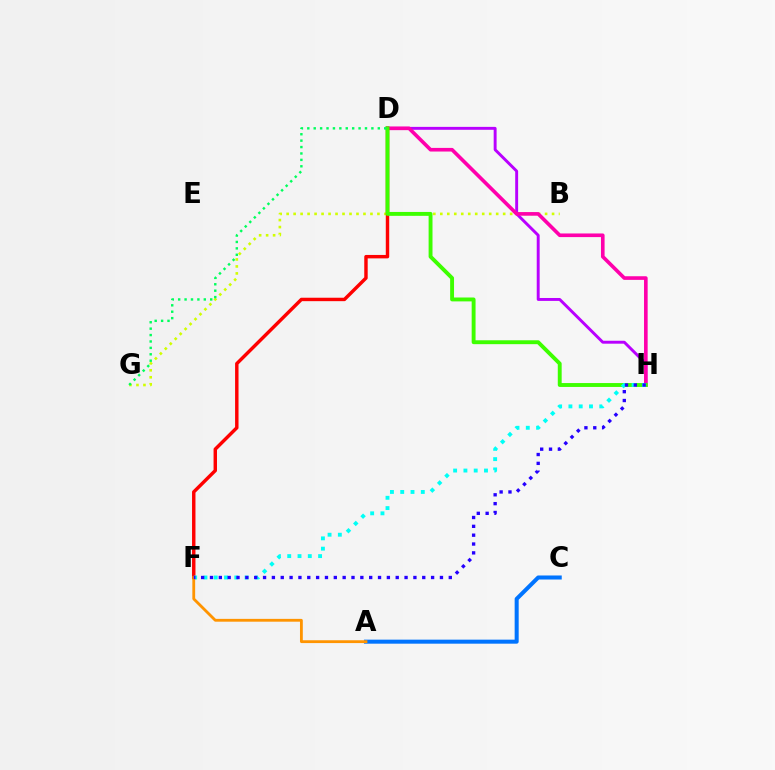{('B', 'G'): [{'color': '#d1ff00', 'line_style': 'dotted', 'thickness': 1.9}], ('D', 'H'): [{'color': '#b900ff', 'line_style': 'solid', 'thickness': 2.1}, {'color': '#ff00ac', 'line_style': 'solid', 'thickness': 2.61}, {'color': '#3dff00', 'line_style': 'solid', 'thickness': 2.8}], ('D', 'F'): [{'color': '#ff0000', 'line_style': 'solid', 'thickness': 2.47}], ('D', 'G'): [{'color': '#00ff5c', 'line_style': 'dotted', 'thickness': 1.74}], ('F', 'H'): [{'color': '#00fff6', 'line_style': 'dotted', 'thickness': 2.8}, {'color': '#2500ff', 'line_style': 'dotted', 'thickness': 2.4}], ('A', 'C'): [{'color': '#0074ff', 'line_style': 'solid', 'thickness': 2.9}], ('A', 'F'): [{'color': '#ff9400', 'line_style': 'solid', 'thickness': 2.03}]}